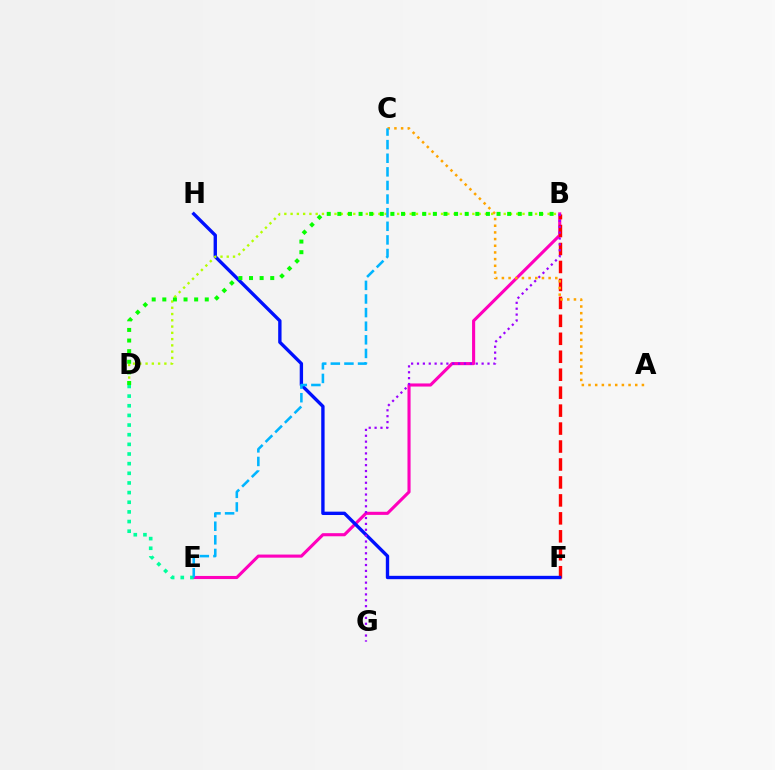{('B', 'E'): [{'color': '#ff00bd', 'line_style': 'solid', 'thickness': 2.23}], ('B', 'F'): [{'color': '#ff0000', 'line_style': 'dashed', 'thickness': 2.44}], ('F', 'H'): [{'color': '#0010ff', 'line_style': 'solid', 'thickness': 2.42}], ('B', 'G'): [{'color': '#9b00ff', 'line_style': 'dotted', 'thickness': 1.6}], ('B', 'D'): [{'color': '#b3ff00', 'line_style': 'dotted', 'thickness': 1.7}, {'color': '#08ff00', 'line_style': 'dotted', 'thickness': 2.88}], ('D', 'E'): [{'color': '#00ff9d', 'line_style': 'dotted', 'thickness': 2.62}], ('A', 'C'): [{'color': '#ffa500', 'line_style': 'dotted', 'thickness': 1.81}], ('C', 'E'): [{'color': '#00b5ff', 'line_style': 'dashed', 'thickness': 1.85}]}